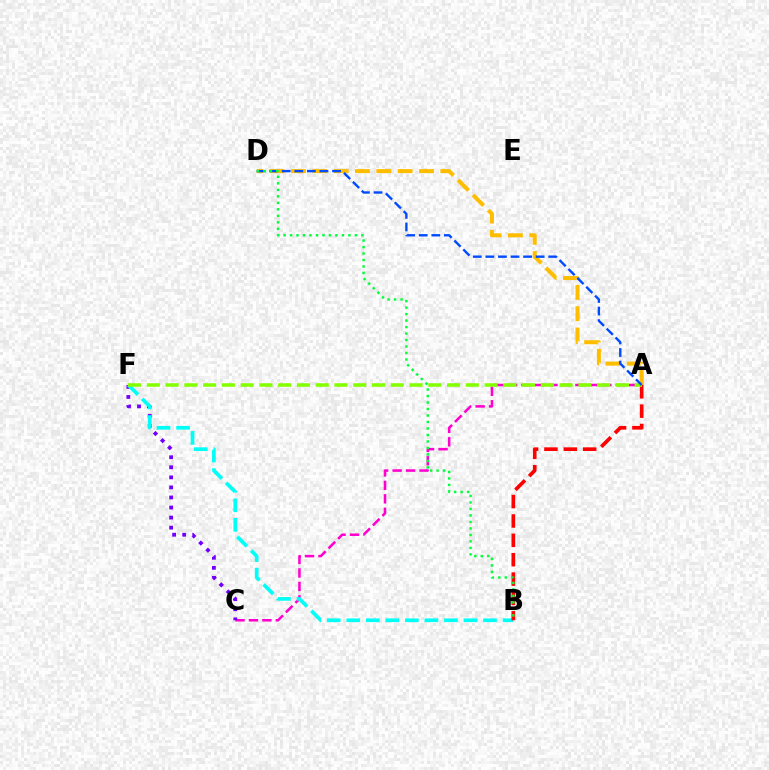{('A', 'C'): [{'color': '#ff00cf', 'line_style': 'dashed', 'thickness': 1.83}], ('C', 'F'): [{'color': '#7200ff', 'line_style': 'dotted', 'thickness': 2.73}], ('A', 'D'): [{'color': '#ffbd00', 'line_style': 'dashed', 'thickness': 2.9}, {'color': '#004bff', 'line_style': 'dashed', 'thickness': 1.71}], ('B', 'F'): [{'color': '#00fff6', 'line_style': 'dashed', 'thickness': 2.65}], ('A', 'B'): [{'color': '#ff0000', 'line_style': 'dashed', 'thickness': 2.63}], ('A', 'F'): [{'color': '#84ff00', 'line_style': 'dashed', 'thickness': 2.55}], ('B', 'D'): [{'color': '#00ff39', 'line_style': 'dotted', 'thickness': 1.76}]}